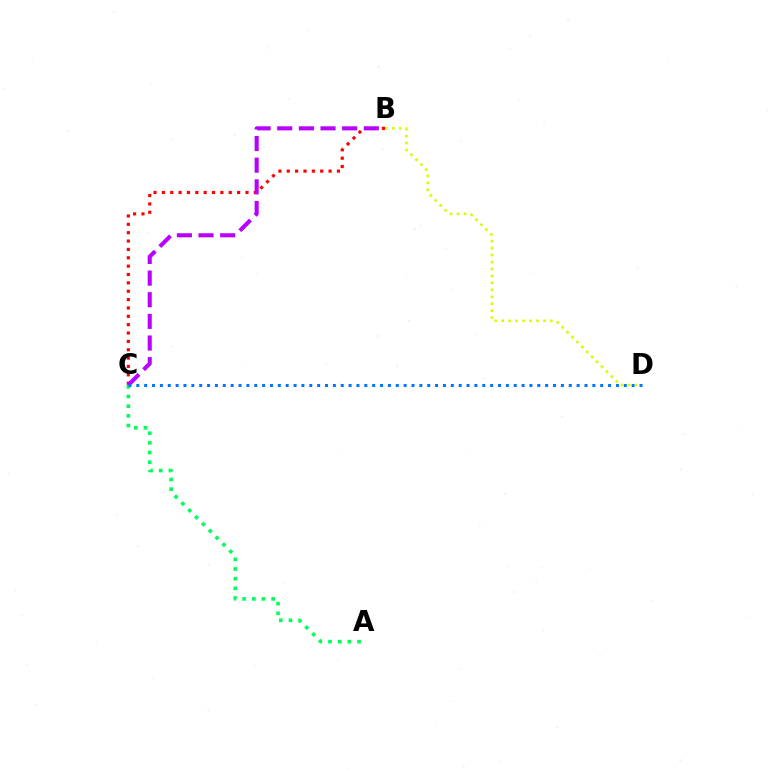{('A', 'C'): [{'color': '#00ff5c', 'line_style': 'dotted', 'thickness': 2.63}], ('B', 'C'): [{'color': '#ff0000', 'line_style': 'dotted', 'thickness': 2.27}, {'color': '#b900ff', 'line_style': 'dashed', 'thickness': 2.94}], ('C', 'D'): [{'color': '#0074ff', 'line_style': 'dotted', 'thickness': 2.14}], ('B', 'D'): [{'color': '#d1ff00', 'line_style': 'dotted', 'thickness': 1.89}]}